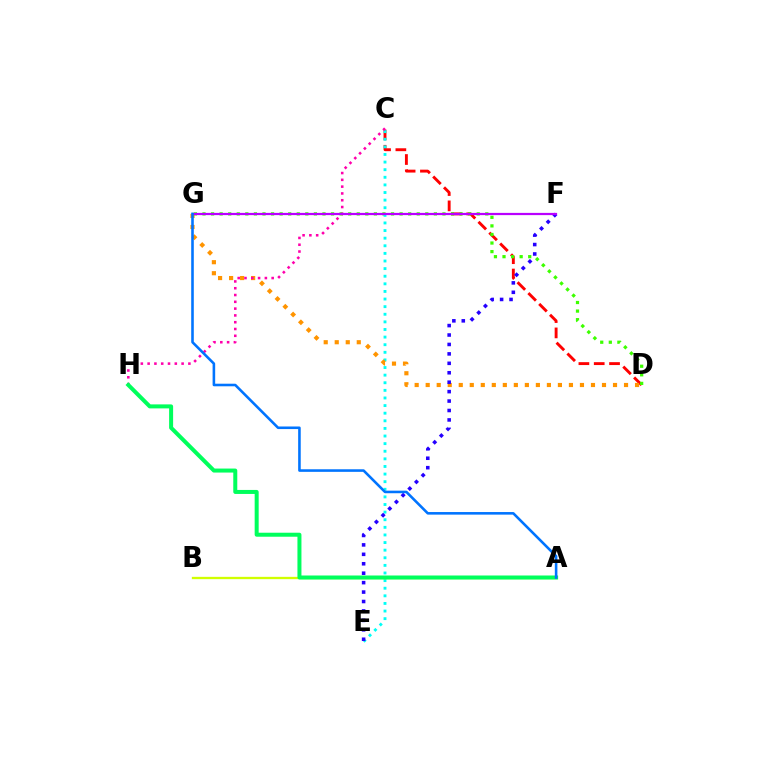{('C', 'D'): [{'color': '#ff0000', 'line_style': 'dashed', 'thickness': 2.08}], ('D', 'G'): [{'color': '#3dff00', 'line_style': 'dotted', 'thickness': 2.33}, {'color': '#ff9400', 'line_style': 'dotted', 'thickness': 2.99}], ('C', 'E'): [{'color': '#00fff6', 'line_style': 'dotted', 'thickness': 2.07}], ('A', 'B'): [{'color': '#d1ff00', 'line_style': 'solid', 'thickness': 1.66}], ('C', 'H'): [{'color': '#ff00ac', 'line_style': 'dotted', 'thickness': 1.85}], ('E', 'F'): [{'color': '#2500ff', 'line_style': 'dotted', 'thickness': 2.56}], ('F', 'G'): [{'color': '#b900ff', 'line_style': 'solid', 'thickness': 1.6}], ('A', 'H'): [{'color': '#00ff5c', 'line_style': 'solid', 'thickness': 2.88}], ('A', 'G'): [{'color': '#0074ff', 'line_style': 'solid', 'thickness': 1.86}]}